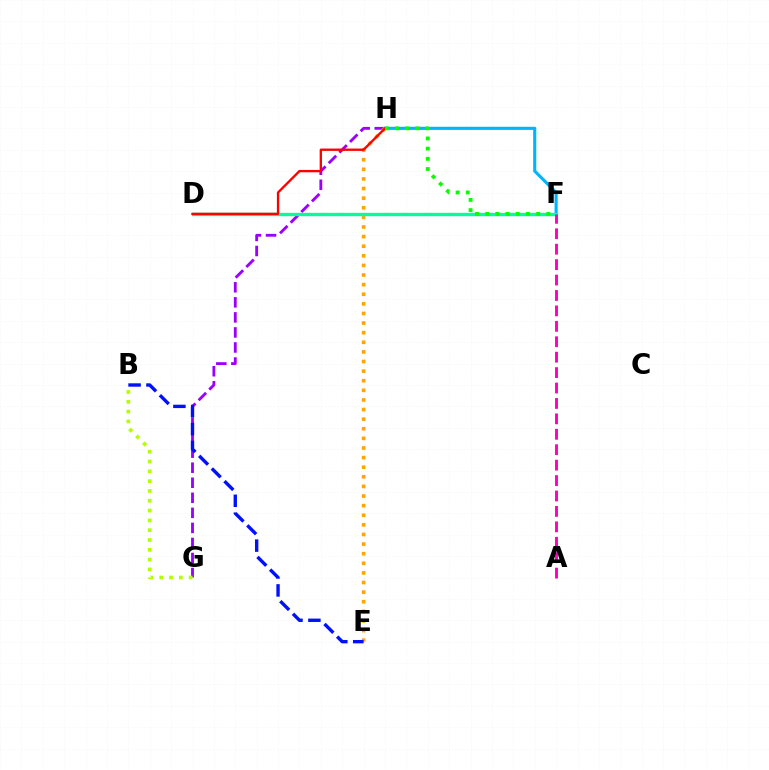{('G', 'H'): [{'color': '#9b00ff', 'line_style': 'dashed', 'thickness': 2.04}], ('F', 'H'): [{'color': '#00b5ff', 'line_style': 'solid', 'thickness': 2.25}, {'color': '#08ff00', 'line_style': 'dotted', 'thickness': 2.77}], ('E', 'H'): [{'color': '#ffa500', 'line_style': 'dotted', 'thickness': 2.61}], ('D', 'F'): [{'color': '#00ff9d', 'line_style': 'solid', 'thickness': 2.41}], ('B', 'E'): [{'color': '#0010ff', 'line_style': 'dashed', 'thickness': 2.43}], ('B', 'G'): [{'color': '#b3ff00', 'line_style': 'dotted', 'thickness': 2.66}], ('D', 'H'): [{'color': '#ff0000', 'line_style': 'solid', 'thickness': 1.69}], ('A', 'F'): [{'color': '#ff00bd', 'line_style': 'dashed', 'thickness': 2.1}]}